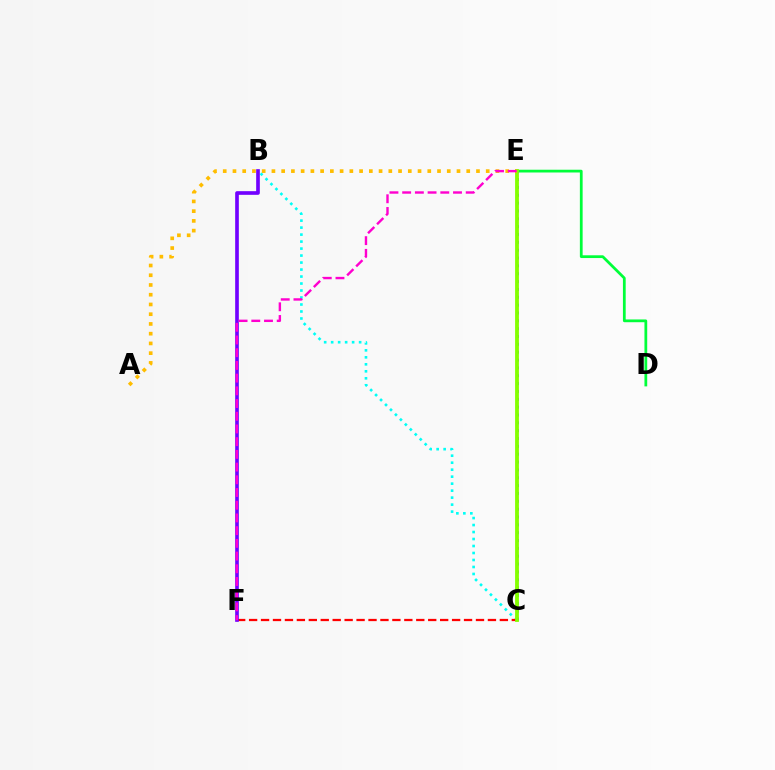{('D', 'E'): [{'color': '#00ff39', 'line_style': 'solid', 'thickness': 1.99}], ('B', 'C'): [{'color': '#00fff6', 'line_style': 'dotted', 'thickness': 1.9}], ('C', 'F'): [{'color': '#ff0000', 'line_style': 'dashed', 'thickness': 1.62}], ('C', 'E'): [{'color': '#004bff', 'line_style': 'dotted', 'thickness': 2.13}, {'color': '#84ff00', 'line_style': 'solid', 'thickness': 2.76}], ('A', 'E'): [{'color': '#ffbd00', 'line_style': 'dotted', 'thickness': 2.65}], ('B', 'F'): [{'color': '#7200ff', 'line_style': 'solid', 'thickness': 2.63}], ('E', 'F'): [{'color': '#ff00cf', 'line_style': 'dashed', 'thickness': 1.73}]}